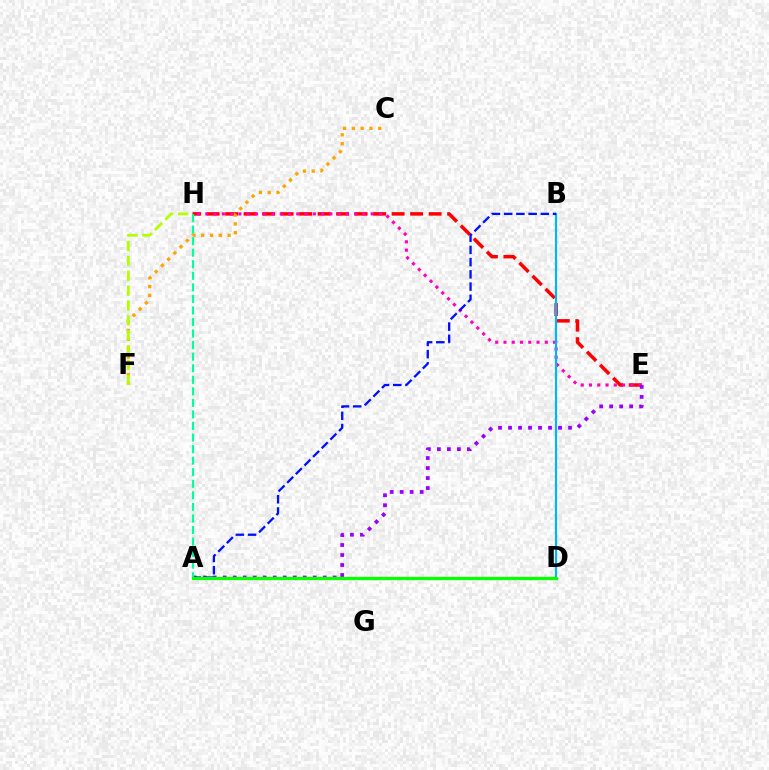{('E', 'H'): [{'color': '#ff0000', 'line_style': 'dashed', 'thickness': 2.51}, {'color': '#ff00bd', 'line_style': 'dotted', 'thickness': 2.25}], ('C', 'F'): [{'color': '#ffa500', 'line_style': 'dotted', 'thickness': 2.39}], ('B', 'D'): [{'color': '#00b5ff', 'line_style': 'solid', 'thickness': 1.56}], ('A', 'E'): [{'color': '#9b00ff', 'line_style': 'dotted', 'thickness': 2.72}], ('A', 'B'): [{'color': '#0010ff', 'line_style': 'dashed', 'thickness': 1.66}], ('F', 'H'): [{'color': '#b3ff00', 'line_style': 'dashed', 'thickness': 2.02}], ('A', 'H'): [{'color': '#00ff9d', 'line_style': 'dashed', 'thickness': 1.57}], ('A', 'D'): [{'color': '#08ff00', 'line_style': 'solid', 'thickness': 2.36}]}